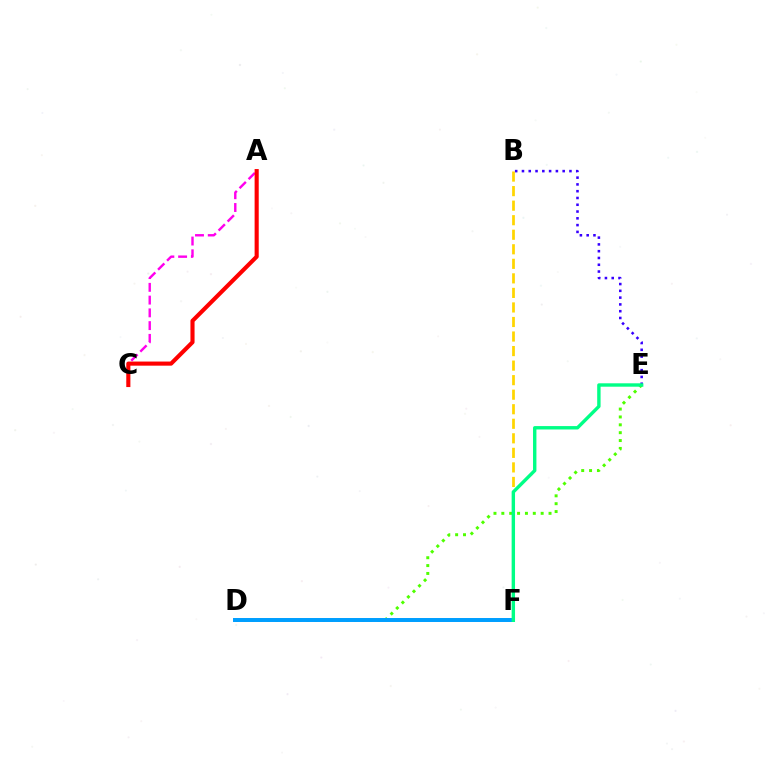{('D', 'E'): [{'color': '#4fff00', 'line_style': 'dotted', 'thickness': 2.14}], ('B', 'E'): [{'color': '#3700ff', 'line_style': 'dotted', 'thickness': 1.84}], ('A', 'C'): [{'color': '#ff00ed', 'line_style': 'dashed', 'thickness': 1.73}, {'color': '#ff0000', 'line_style': 'solid', 'thickness': 2.96}], ('B', 'F'): [{'color': '#ffd500', 'line_style': 'dashed', 'thickness': 1.98}], ('D', 'F'): [{'color': '#009eff', 'line_style': 'solid', 'thickness': 2.86}], ('E', 'F'): [{'color': '#00ff86', 'line_style': 'solid', 'thickness': 2.45}]}